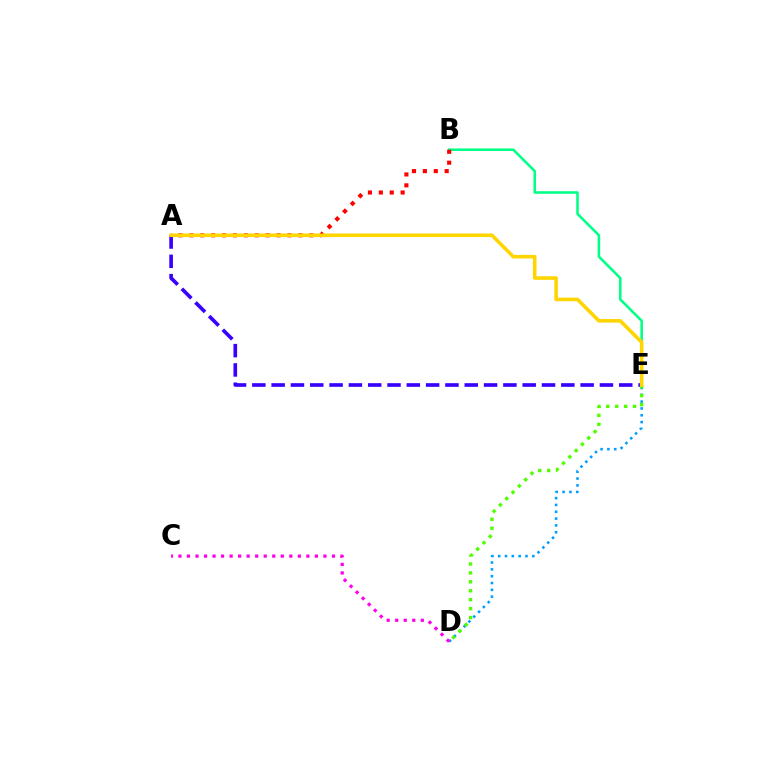{('D', 'E'): [{'color': '#009eff', 'line_style': 'dotted', 'thickness': 1.85}, {'color': '#4fff00', 'line_style': 'dotted', 'thickness': 2.43}], ('B', 'E'): [{'color': '#00ff86', 'line_style': 'solid', 'thickness': 1.84}], ('A', 'B'): [{'color': '#ff0000', 'line_style': 'dotted', 'thickness': 2.96}], ('A', 'E'): [{'color': '#3700ff', 'line_style': 'dashed', 'thickness': 2.62}, {'color': '#ffd500', 'line_style': 'solid', 'thickness': 2.58}], ('C', 'D'): [{'color': '#ff00ed', 'line_style': 'dotted', 'thickness': 2.32}]}